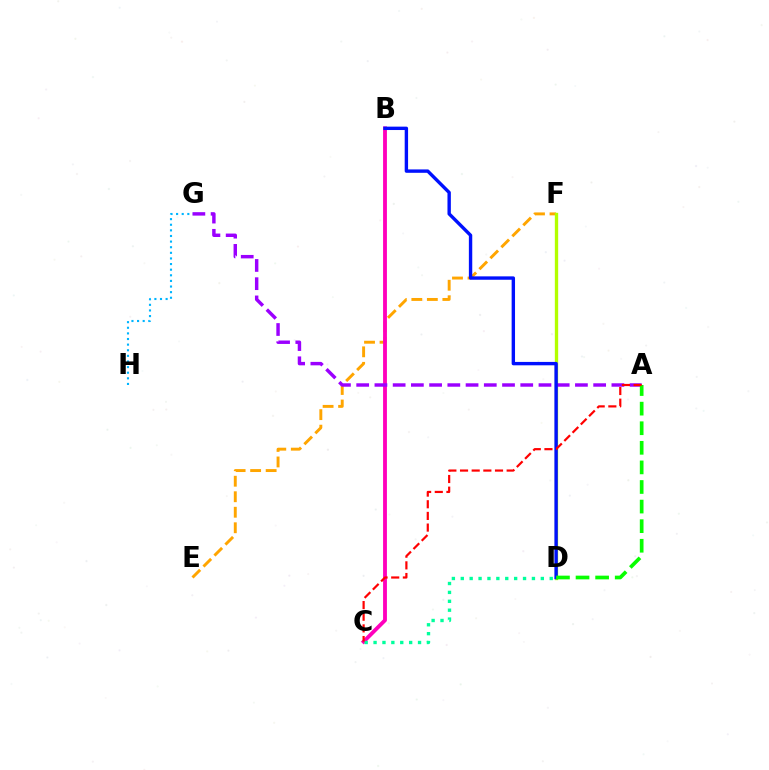{('E', 'F'): [{'color': '#ffa500', 'line_style': 'dashed', 'thickness': 2.11}], ('D', 'F'): [{'color': '#b3ff00', 'line_style': 'solid', 'thickness': 2.4}], ('B', 'C'): [{'color': '#ff00bd', 'line_style': 'solid', 'thickness': 2.77}], ('A', 'G'): [{'color': '#9b00ff', 'line_style': 'dashed', 'thickness': 2.48}], ('B', 'D'): [{'color': '#0010ff', 'line_style': 'solid', 'thickness': 2.44}], ('C', 'D'): [{'color': '#00ff9d', 'line_style': 'dotted', 'thickness': 2.42}], ('A', 'D'): [{'color': '#08ff00', 'line_style': 'dashed', 'thickness': 2.66}], ('G', 'H'): [{'color': '#00b5ff', 'line_style': 'dotted', 'thickness': 1.53}], ('A', 'C'): [{'color': '#ff0000', 'line_style': 'dashed', 'thickness': 1.58}]}